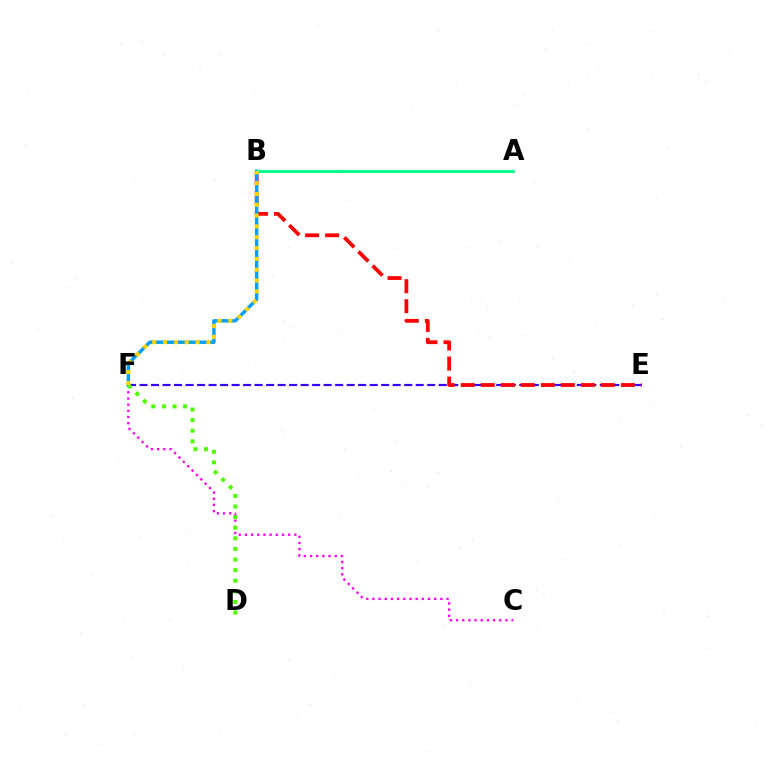{('E', 'F'): [{'color': '#3700ff', 'line_style': 'dashed', 'thickness': 1.56}], ('B', 'E'): [{'color': '#ff0000', 'line_style': 'dashed', 'thickness': 2.72}], ('C', 'F'): [{'color': '#ff00ed', 'line_style': 'dotted', 'thickness': 1.68}], ('B', 'F'): [{'color': '#009eff', 'line_style': 'solid', 'thickness': 2.43}, {'color': '#ffd500', 'line_style': 'dotted', 'thickness': 2.94}], ('A', 'B'): [{'color': '#00ff86', 'line_style': 'solid', 'thickness': 2.06}], ('D', 'F'): [{'color': '#4fff00', 'line_style': 'dotted', 'thickness': 2.88}]}